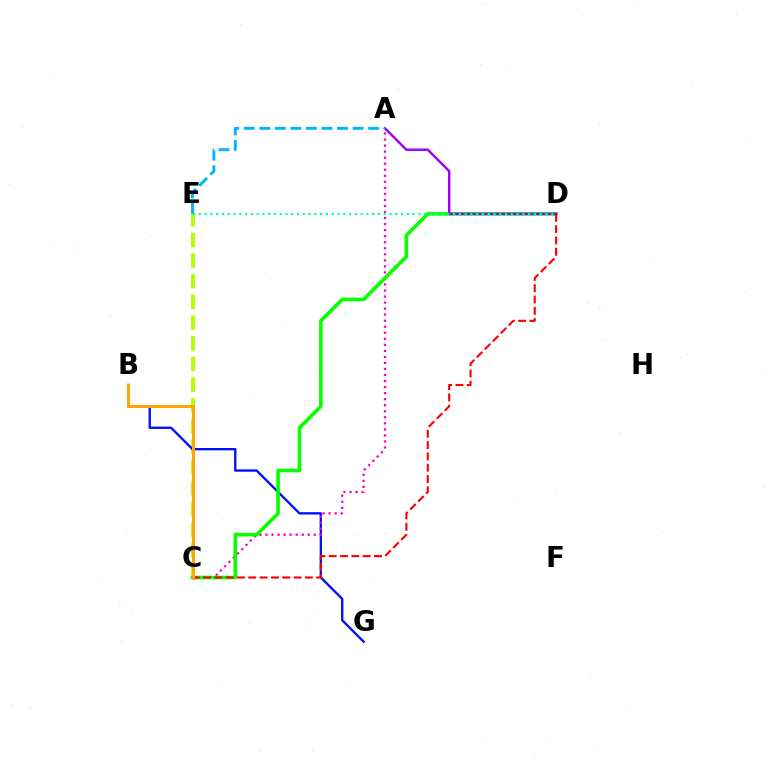{('C', 'E'): [{'color': '#b3ff00', 'line_style': 'dashed', 'thickness': 2.81}], ('B', 'G'): [{'color': '#0010ff', 'line_style': 'solid', 'thickness': 1.69}], ('A', 'C'): [{'color': '#ff00bd', 'line_style': 'dotted', 'thickness': 1.64}], ('C', 'D'): [{'color': '#08ff00', 'line_style': 'solid', 'thickness': 2.58}, {'color': '#ff0000', 'line_style': 'dashed', 'thickness': 1.54}], ('A', 'D'): [{'color': '#9b00ff', 'line_style': 'solid', 'thickness': 1.75}], ('D', 'E'): [{'color': '#00ff9d', 'line_style': 'dotted', 'thickness': 1.57}], ('B', 'C'): [{'color': '#ffa500', 'line_style': 'solid', 'thickness': 2.16}], ('A', 'E'): [{'color': '#00b5ff', 'line_style': 'dashed', 'thickness': 2.11}]}